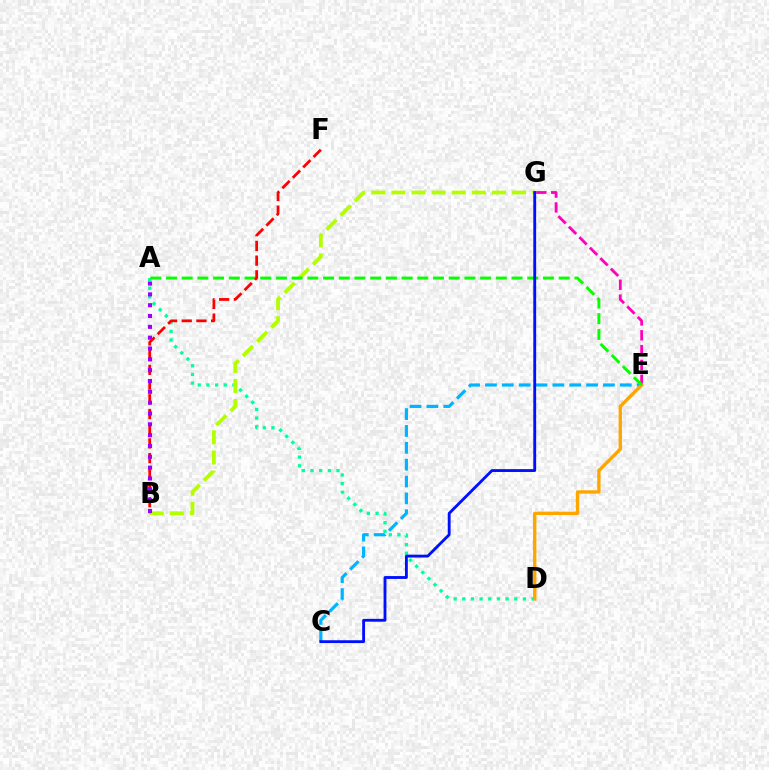{('C', 'E'): [{'color': '#00b5ff', 'line_style': 'dashed', 'thickness': 2.29}], ('E', 'G'): [{'color': '#ff00bd', 'line_style': 'dashed', 'thickness': 2.02}], ('A', 'D'): [{'color': '#00ff9d', 'line_style': 'dotted', 'thickness': 2.35}], ('D', 'E'): [{'color': '#ffa500', 'line_style': 'solid', 'thickness': 2.42}], ('B', 'G'): [{'color': '#b3ff00', 'line_style': 'dashed', 'thickness': 2.73}], ('A', 'E'): [{'color': '#08ff00', 'line_style': 'dashed', 'thickness': 2.13}], ('B', 'F'): [{'color': '#ff0000', 'line_style': 'dashed', 'thickness': 2.0}], ('A', 'B'): [{'color': '#9b00ff', 'line_style': 'dotted', 'thickness': 2.94}], ('C', 'G'): [{'color': '#0010ff', 'line_style': 'solid', 'thickness': 2.05}]}